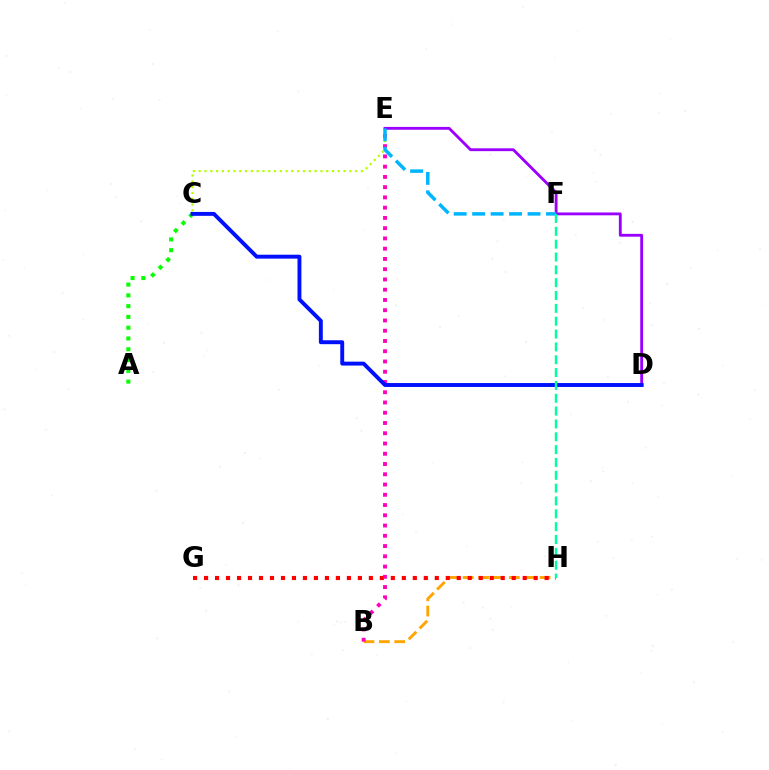{('C', 'E'): [{'color': '#b3ff00', 'line_style': 'dotted', 'thickness': 1.57}], ('B', 'H'): [{'color': '#ffa500', 'line_style': 'dashed', 'thickness': 2.09}], ('D', 'E'): [{'color': '#9b00ff', 'line_style': 'solid', 'thickness': 2.05}], ('G', 'H'): [{'color': '#ff0000', 'line_style': 'dotted', 'thickness': 2.99}], ('B', 'E'): [{'color': '#ff00bd', 'line_style': 'dotted', 'thickness': 2.79}], ('E', 'F'): [{'color': '#00b5ff', 'line_style': 'dashed', 'thickness': 2.51}], ('A', 'C'): [{'color': '#08ff00', 'line_style': 'dotted', 'thickness': 2.93}], ('C', 'D'): [{'color': '#0010ff', 'line_style': 'solid', 'thickness': 2.82}], ('F', 'H'): [{'color': '#00ff9d', 'line_style': 'dashed', 'thickness': 1.74}]}